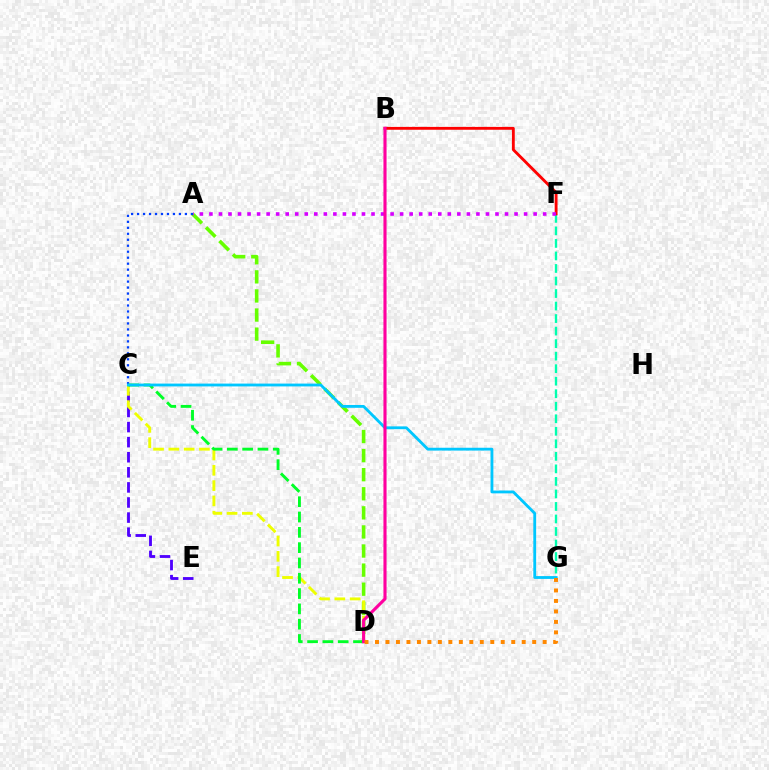{('F', 'G'): [{'color': '#00ffaf', 'line_style': 'dashed', 'thickness': 1.7}], ('B', 'F'): [{'color': '#ff0000', 'line_style': 'solid', 'thickness': 2.05}], ('A', 'D'): [{'color': '#66ff00', 'line_style': 'dashed', 'thickness': 2.59}], ('A', 'F'): [{'color': '#d600ff', 'line_style': 'dotted', 'thickness': 2.59}], ('C', 'E'): [{'color': '#4f00ff', 'line_style': 'dashed', 'thickness': 2.05}], ('C', 'D'): [{'color': '#eeff00', 'line_style': 'dashed', 'thickness': 2.08}, {'color': '#00ff27', 'line_style': 'dashed', 'thickness': 2.08}], ('A', 'C'): [{'color': '#003fff', 'line_style': 'dotted', 'thickness': 1.62}], ('C', 'G'): [{'color': '#00c7ff', 'line_style': 'solid', 'thickness': 2.04}], ('B', 'D'): [{'color': '#ff00a0', 'line_style': 'solid', 'thickness': 2.24}], ('D', 'G'): [{'color': '#ff8800', 'line_style': 'dotted', 'thickness': 2.85}]}